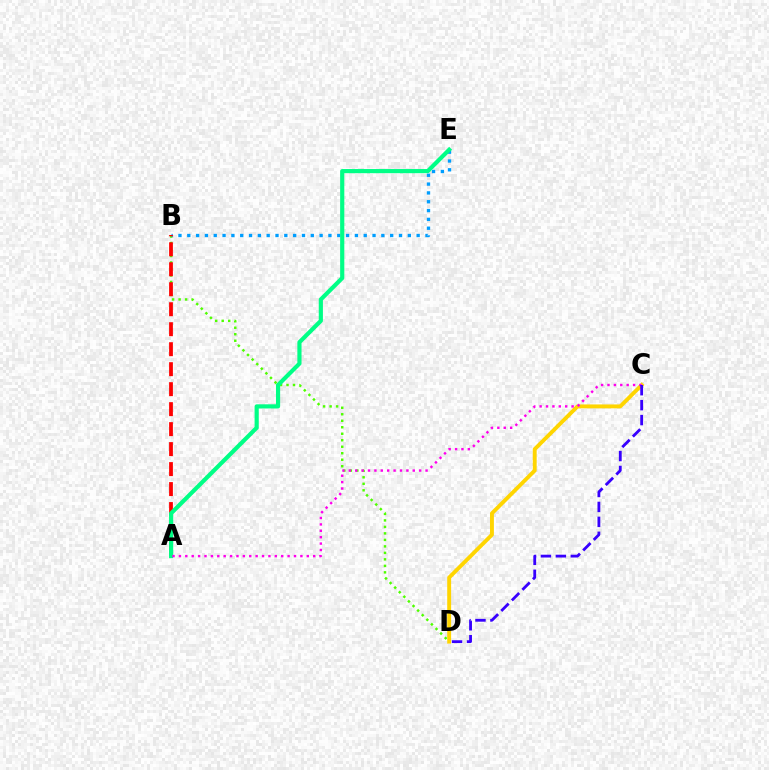{('B', 'D'): [{'color': '#4fff00', 'line_style': 'dotted', 'thickness': 1.76}], ('B', 'E'): [{'color': '#009eff', 'line_style': 'dotted', 'thickness': 2.4}], ('A', 'B'): [{'color': '#ff0000', 'line_style': 'dashed', 'thickness': 2.71}], ('C', 'D'): [{'color': '#ffd500', 'line_style': 'solid', 'thickness': 2.81}, {'color': '#3700ff', 'line_style': 'dashed', 'thickness': 2.03}], ('A', 'E'): [{'color': '#00ff86', 'line_style': 'solid', 'thickness': 3.0}], ('A', 'C'): [{'color': '#ff00ed', 'line_style': 'dotted', 'thickness': 1.74}]}